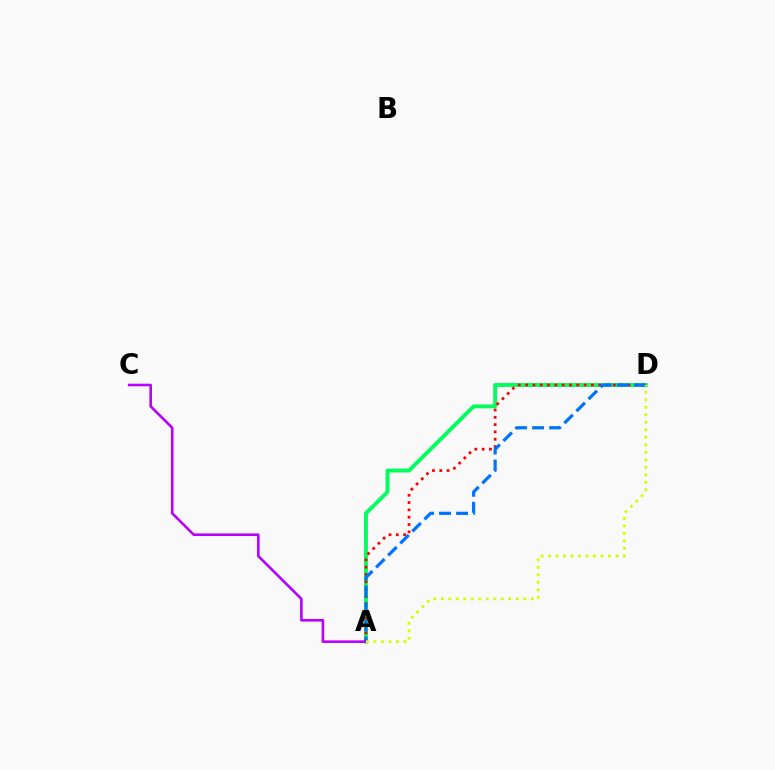{('A', 'D'): [{'color': '#00ff5c', 'line_style': 'solid', 'thickness': 2.78}, {'color': '#ff0000', 'line_style': 'dotted', 'thickness': 1.99}, {'color': '#0074ff', 'line_style': 'dashed', 'thickness': 2.32}, {'color': '#d1ff00', 'line_style': 'dotted', 'thickness': 2.04}], ('A', 'C'): [{'color': '#b900ff', 'line_style': 'solid', 'thickness': 1.88}]}